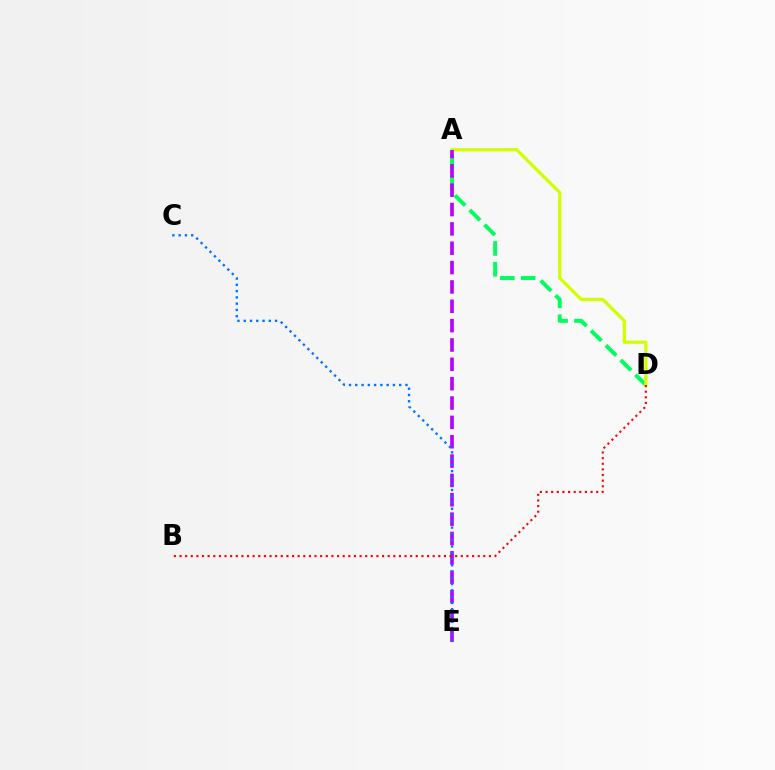{('A', 'D'): [{'color': '#00ff5c', 'line_style': 'dashed', 'thickness': 2.84}, {'color': '#d1ff00', 'line_style': 'solid', 'thickness': 2.35}], ('A', 'E'): [{'color': '#b900ff', 'line_style': 'dashed', 'thickness': 2.63}], ('C', 'E'): [{'color': '#0074ff', 'line_style': 'dotted', 'thickness': 1.7}], ('B', 'D'): [{'color': '#ff0000', 'line_style': 'dotted', 'thickness': 1.53}]}